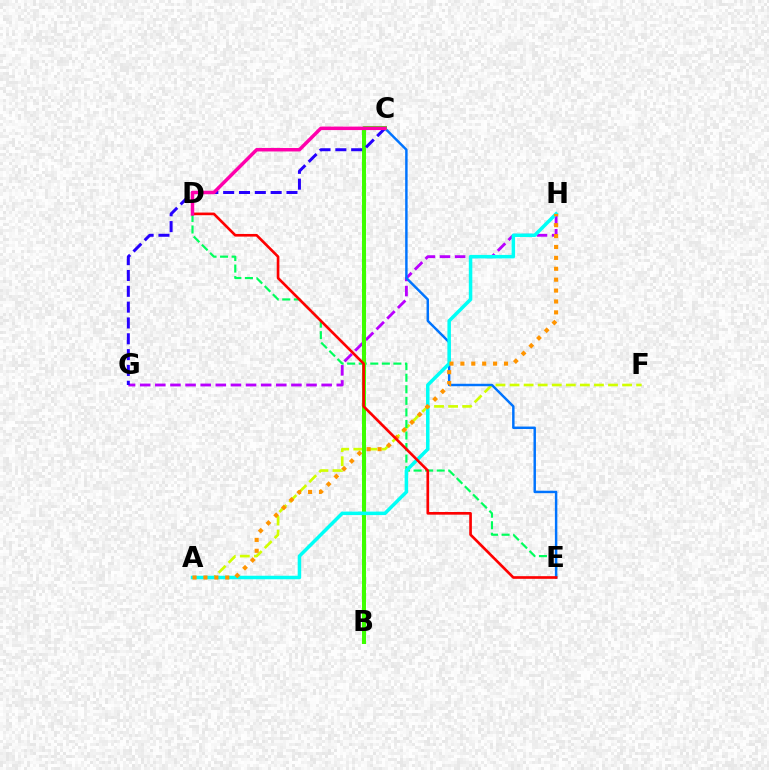{('A', 'F'): [{'color': '#d1ff00', 'line_style': 'dashed', 'thickness': 1.91}], ('G', 'H'): [{'color': '#b900ff', 'line_style': 'dashed', 'thickness': 2.05}], ('D', 'E'): [{'color': '#00ff5c', 'line_style': 'dashed', 'thickness': 1.57}, {'color': '#ff0000', 'line_style': 'solid', 'thickness': 1.91}], ('C', 'E'): [{'color': '#0074ff', 'line_style': 'solid', 'thickness': 1.77}], ('B', 'C'): [{'color': '#3dff00', 'line_style': 'solid', 'thickness': 2.89}], ('A', 'H'): [{'color': '#00fff6', 'line_style': 'solid', 'thickness': 2.52}, {'color': '#ff9400', 'line_style': 'dotted', 'thickness': 2.96}], ('C', 'G'): [{'color': '#2500ff', 'line_style': 'dashed', 'thickness': 2.15}], ('C', 'D'): [{'color': '#ff00ac', 'line_style': 'solid', 'thickness': 2.5}]}